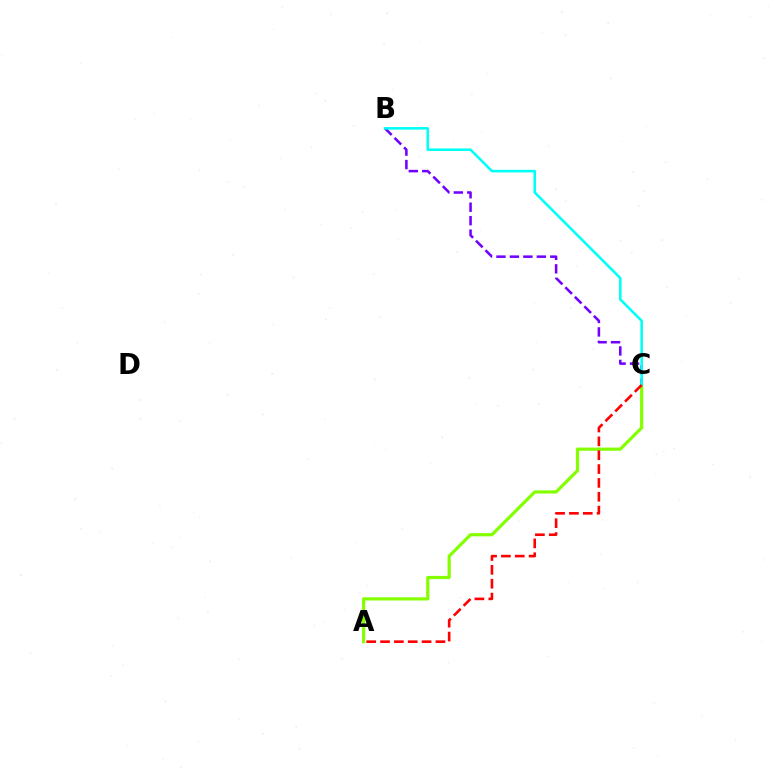{('B', 'C'): [{'color': '#7200ff', 'line_style': 'dashed', 'thickness': 1.83}, {'color': '#00fff6', 'line_style': 'solid', 'thickness': 1.85}], ('A', 'C'): [{'color': '#84ff00', 'line_style': 'solid', 'thickness': 2.3}, {'color': '#ff0000', 'line_style': 'dashed', 'thickness': 1.88}]}